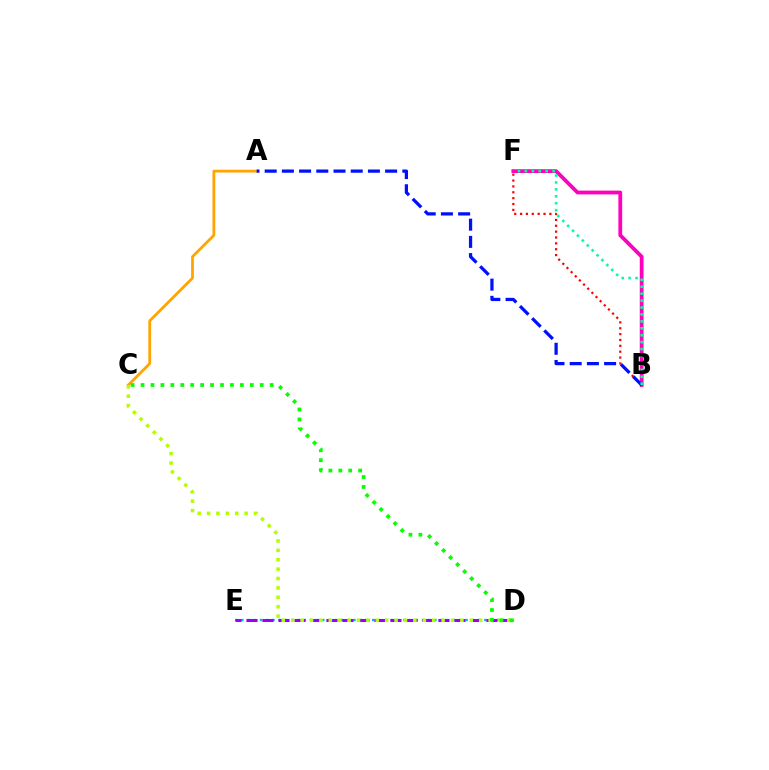{('B', 'F'): [{'color': '#ff00bd', 'line_style': 'solid', 'thickness': 2.73}, {'color': '#ff0000', 'line_style': 'dotted', 'thickness': 1.59}, {'color': '#00ff9d', 'line_style': 'dotted', 'thickness': 1.88}], ('D', 'E'): [{'color': '#00b5ff', 'line_style': 'dotted', 'thickness': 1.69}, {'color': '#9b00ff', 'line_style': 'dashed', 'thickness': 2.17}], ('A', 'C'): [{'color': '#ffa500', 'line_style': 'solid', 'thickness': 2.02}], ('C', 'D'): [{'color': '#b3ff00', 'line_style': 'dotted', 'thickness': 2.55}, {'color': '#08ff00', 'line_style': 'dotted', 'thickness': 2.7}], ('A', 'B'): [{'color': '#0010ff', 'line_style': 'dashed', 'thickness': 2.34}]}